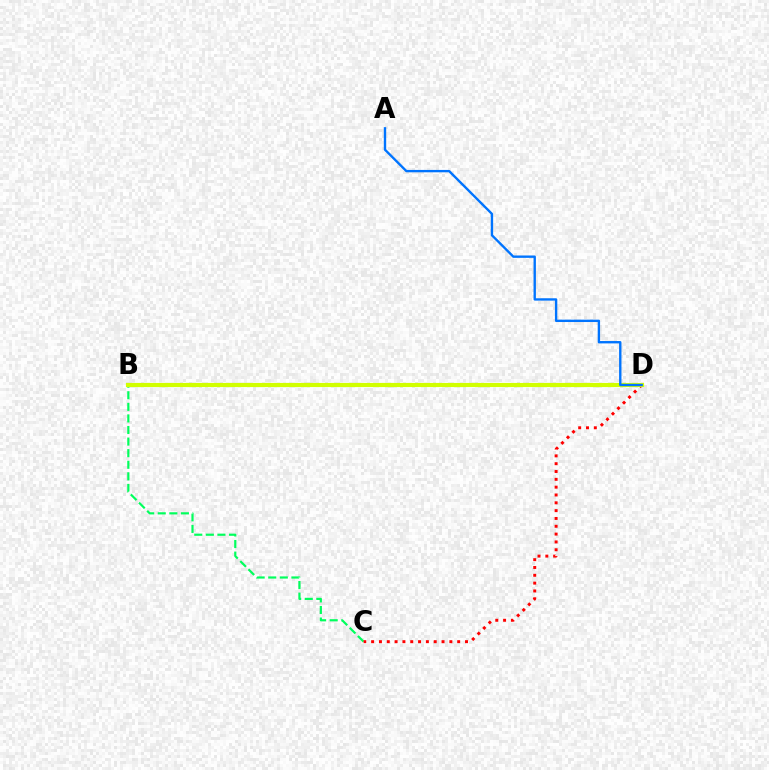{('B', 'C'): [{'color': '#00ff5c', 'line_style': 'dashed', 'thickness': 1.57}], ('B', 'D'): [{'color': '#b900ff', 'line_style': 'solid', 'thickness': 2.8}, {'color': '#d1ff00', 'line_style': 'solid', 'thickness': 3.0}], ('C', 'D'): [{'color': '#ff0000', 'line_style': 'dotted', 'thickness': 2.13}], ('A', 'D'): [{'color': '#0074ff', 'line_style': 'solid', 'thickness': 1.71}]}